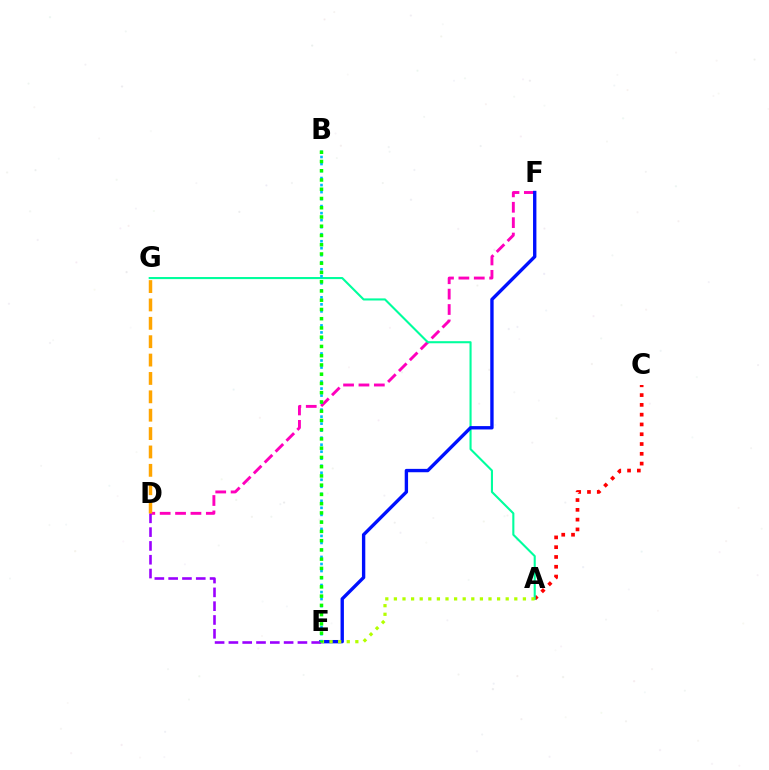{('D', 'F'): [{'color': '#ff00bd', 'line_style': 'dashed', 'thickness': 2.09}], ('A', 'C'): [{'color': '#ff0000', 'line_style': 'dotted', 'thickness': 2.66}], ('A', 'G'): [{'color': '#00ff9d', 'line_style': 'solid', 'thickness': 1.51}], ('E', 'F'): [{'color': '#0010ff', 'line_style': 'solid', 'thickness': 2.42}], ('A', 'E'): [{'color': '#b3ff00', 'line_style': 'dotted', 'thickness': 2.34}], ('B', 'E'): [{'color': '#00b5ff', 'line_style': 'dotted', 'thickness': 1.91}, {'color': '#08ff00', 'line_style': 'dotted', 'thickness': 2.51}], ('D', 'E'): [{'color': '#9b00ff', 'line_style': 'dashed', 'thickness': 1.88}], ('D', 'G'): [{'color': '#ffa500', 'line_style': 'dashed', 'thickness': 2.5}]}